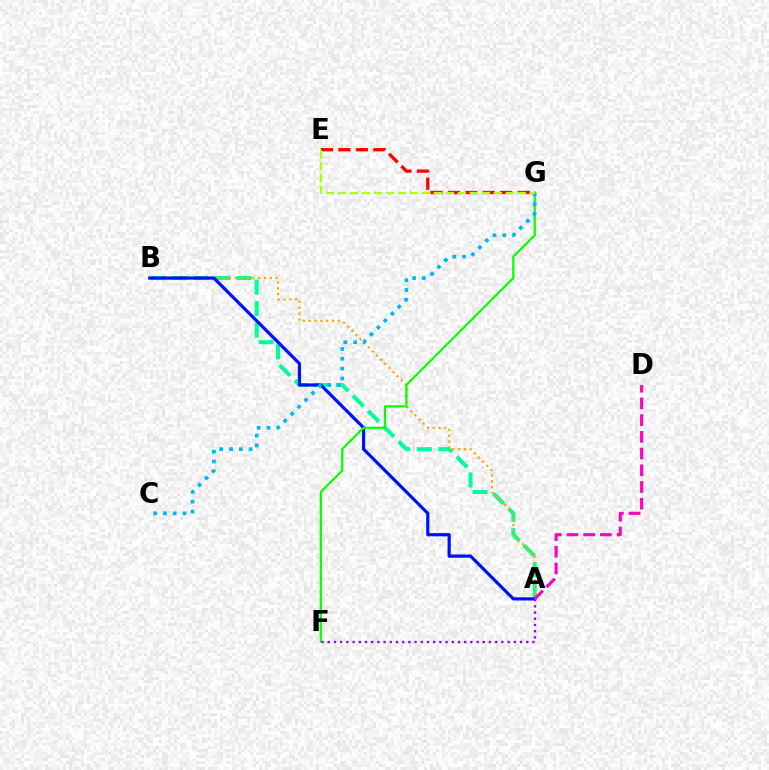{('A', 'B'): [{'color': '#00ff9d', 'line_style': 'dashed', 'thickness': 2.92}, {'color': '#ffa500', 'line_style': 'dotted', 'thickness': 1.59}, {'color': '#0010ff', 'line_style': 'solid', 'thickness': 2.3}], ('E', 'G'): [{'color': '#ff0000', 'line_style': 'dashed', 'thickness': 2.37}, {'color': '#b3ff00', 'line_style': 'dashed', 'thickness': 1.63}], ('F', 'G'): [{'color': '#08ff00', 'line_style': 'solid', 'thickness': 1.6}], ('C', 'G'): [{'color': '#00b5ff', 'line_style': 'dotted', 'thickness': 2.67}], ('A', 'F'): [{'color': '#9b00ff', 'line_style': 'dotted', 'thickness': 1.68}], ('A', 'D'): [{'color': '#ff00bd', 'line_style': 'dashed', 'thickness': 2.27}]}